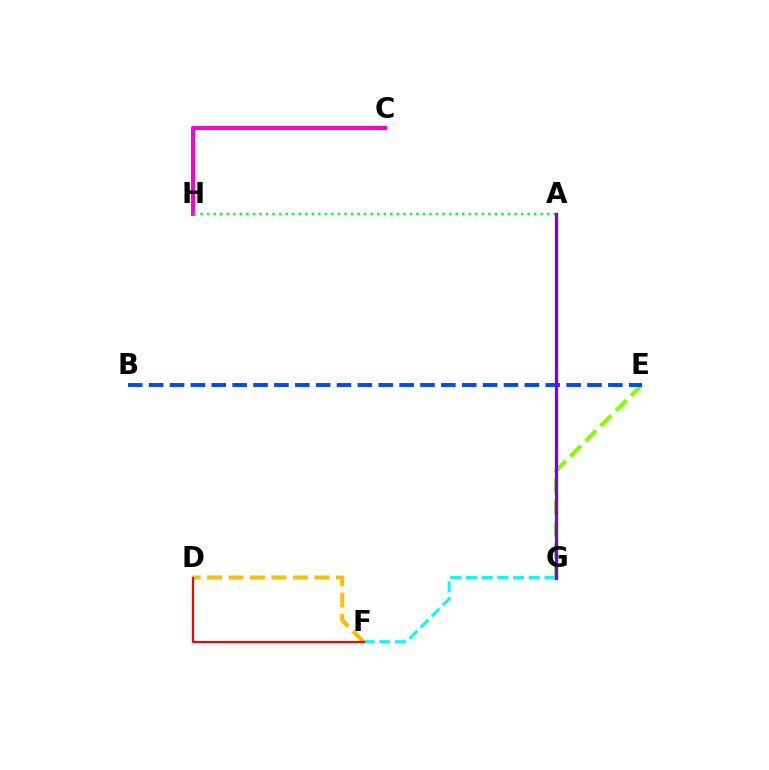{('C', 'H'): [{'color': '#ff00cf', 'line_style': 'solid', 'thickness': 2.93}], ('E', 'G'): [{'color': '#84ff00', 'line_style': 'dashed', 'thickness': 2.92}], ('B', 'E'): [{'color': '#004bff', 'line_style': 'dashed', 'thickness': 2.84}], ('A', 'H'): [{'color': '#00ff39', 'line_style': 'dotted', 'thickness': 1.78}], ('F', 'G'): [{'color': '#00fff6', 'line_style': 'dashed', 'thickness': 2.13}], ('D', 'F'): [{'color': '#ffbd00', 'line_style': 'dashed', 'thickness': 2.92}, {'color': '#ff0000', 'line_style': 'solid', 'thickness': 1.59}], ('A', 'G'): [{'color': '#7200ff', 'line_style': 'solid', 'thickness': 2.34}]}